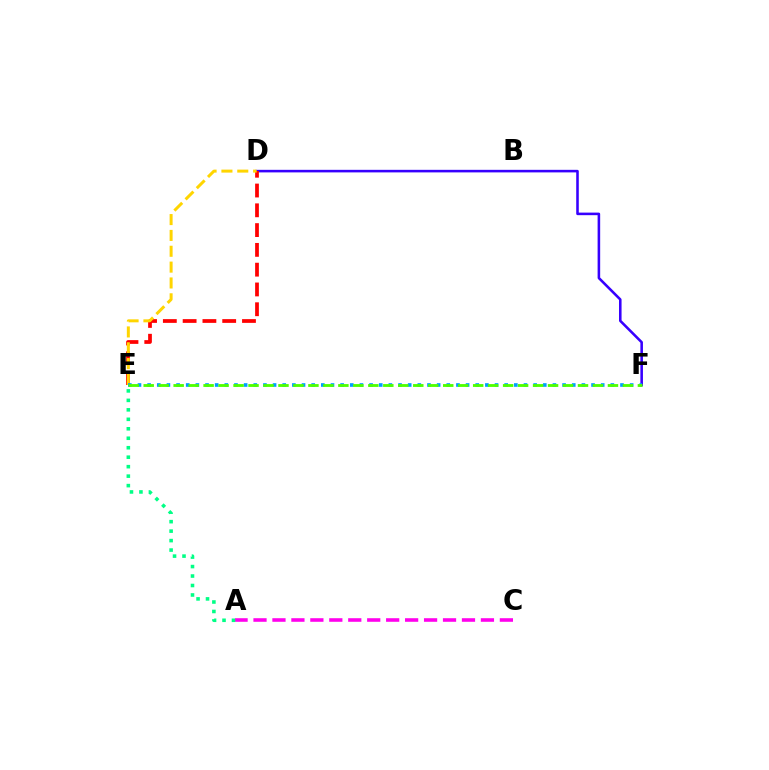{('D', 'F'): [{'color': '#3700ff', 'line_style': 'solid', 'thickness': 1.85}], ('D', 'E'): [{'color': '#ff0000', 'line_style': 'dashed', 'thickness': 2.69}, {'color': '#ffd500', 'line_style': 'dashed', 'thickness': 2.15}], ('A', 'C'): [{'color': '#ff00ed', 'line_style': 'dashed', 'thickness': 2.57}], ('E', 'F'): [{'color': '#009eff', 'line_style': 'dotted', 'thickness': 2.62}, {'color': '#4fff00', 'line_style': 'dashed', 'thickness': 2.03}], ('A', 'E'): [{'color': '#00ff86', 'line_style': 'dotted', 'thickness': 2.57}]}